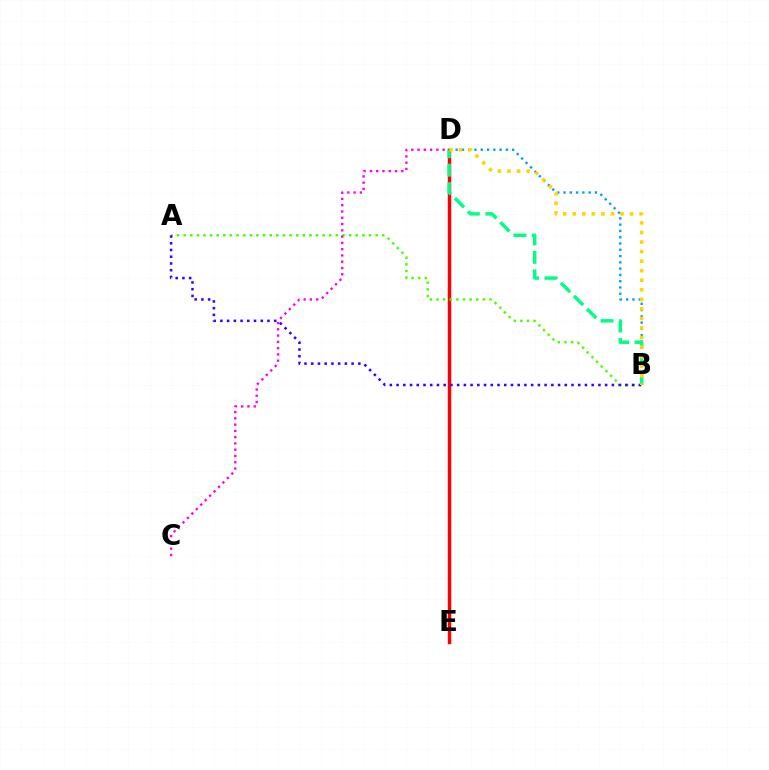{('D', 'E'): [{'color': '#ff0000', 'line_style': 'solid', 'thickness': 2.49}], ('A', 'B'): [{'color': '#4fff00', 'line_style': 'dotted', 'thickness': 1.8}, {'color': '#3700ff', 'line_style': 'dotted', 'thickness': 1.83}], ('B', 'D'): [{'color': '#009eff', 'line_style': 'dotted', 'thickness': 1.71}, {'color': '#00ff86', 'line_style': 'dashed', 'thickness': 2.51}, {'color': '#ffd500', 'line_style': 'dotted', 'thickness': 2.6}], ('C', 'D'): [{'color': '#ff00ed', 'line_style': 'dotted', 'thickness': 1.71}]}